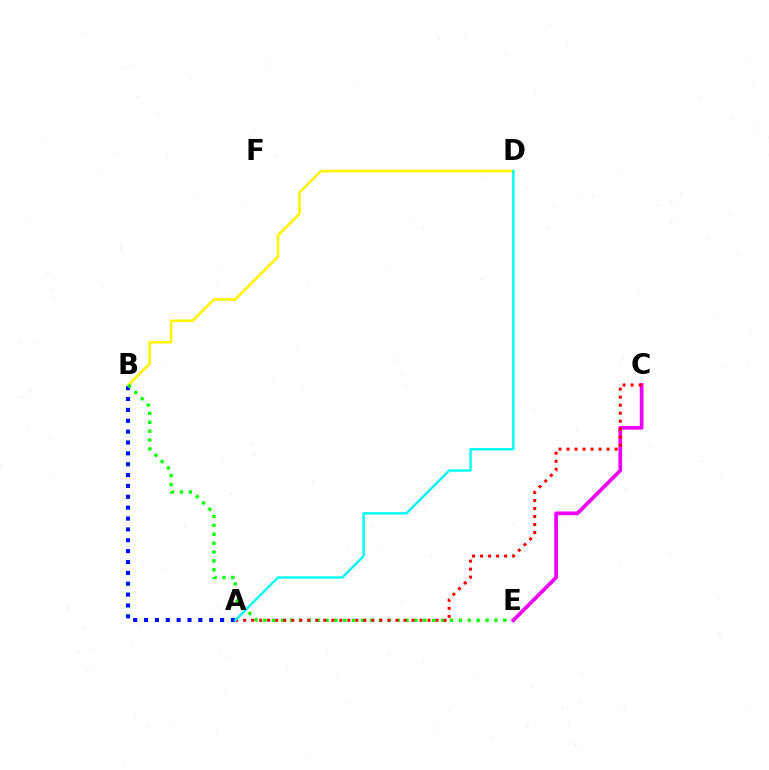{('A', 'B'): [{'color': '#0010ff', 'line_style': 'dotted', 'thickness': 2.95}], ('B', 'D'): [{'color': '#fcf500', 'line_style': 'solid', 'thickness': 1.92}], ('B', 'E'): [{'color': '#08ff00', 'line_style': 'dotted', 'thickness': 2.41}], ('C', 'E'): [{'color': '#ee00ff', 'line_style': 'solid', 'thickness': 2.69}], ('A', 'C'): [{'color': '#ff0000', 'line_style': 'dotted', 'thickness': 2.18}], ('A', 'D'): [{'color': '#00fff6', 'line_style': 'solid', 'thickness': 1.73}]}